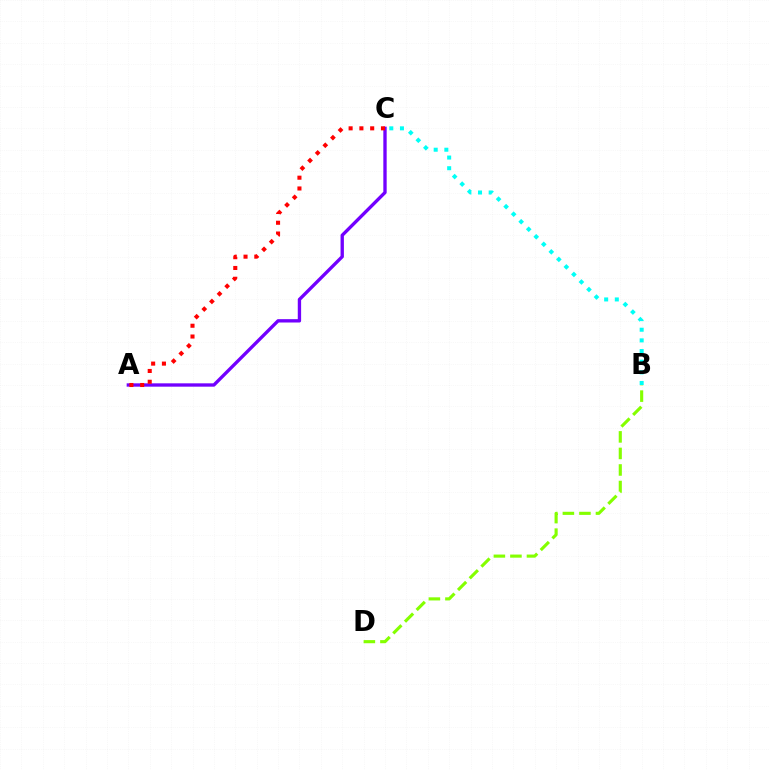{('A', 'C'): [{'color': '#7200ff', 'line_style': 'solid', 'thickness': 2.41}, {'color': '#ff0000', 'line_style': 'dotted', 'thickness': 2.93}], ('B', 'C'): [{'color': '#00fff6', 'line_style': 'dotted', 'thickness': 2.89}], ('B', 'D'): [{'color': '#84ff00', 'line_style': 'dashed', 'thickness': 2.25}]}